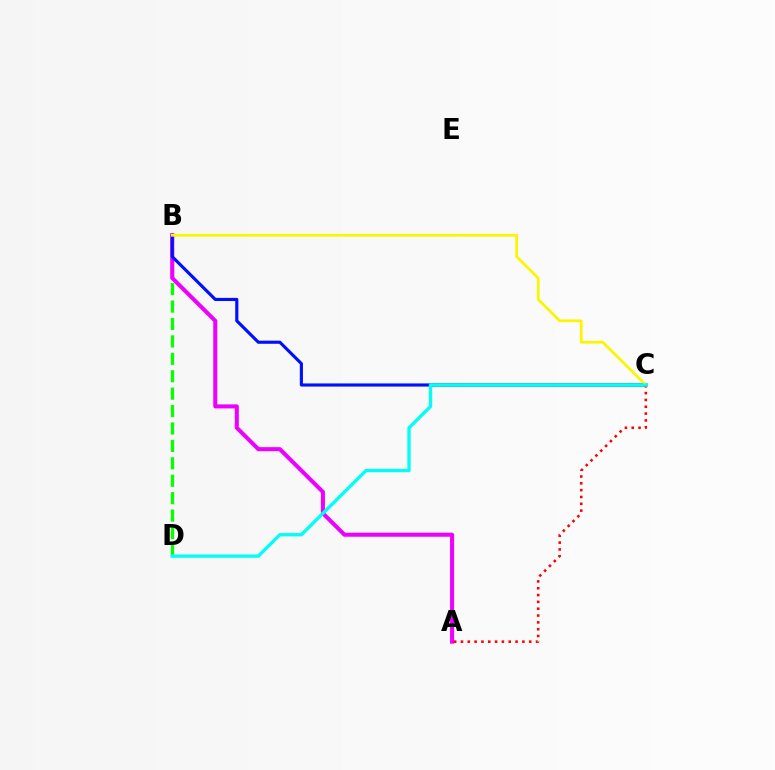{('B', 'D'): [{'color': '#08ff00', 'line_style': 'dashed', 'thickness': 2.37}], ('A', 'B'): [{'color': '#ee00ff', 'line_style': 'solid', 'thickness': 2.91}], ('B', 'C'): [{'color': '#0010ff', 'line_style': 'solid', 'thickness': 2.26}, {'color': '#fcf500', 'line_style': 'solid', 'thickness': 1.97}], ('A', 'C'): [{'color': '#ff0000', 'line_style': 'dotted', 'thickness': 1.85}], ('C', 'D'): [{'color': '#00fff6', 'line_style': 'solid', 'thickness': 2.39}]}